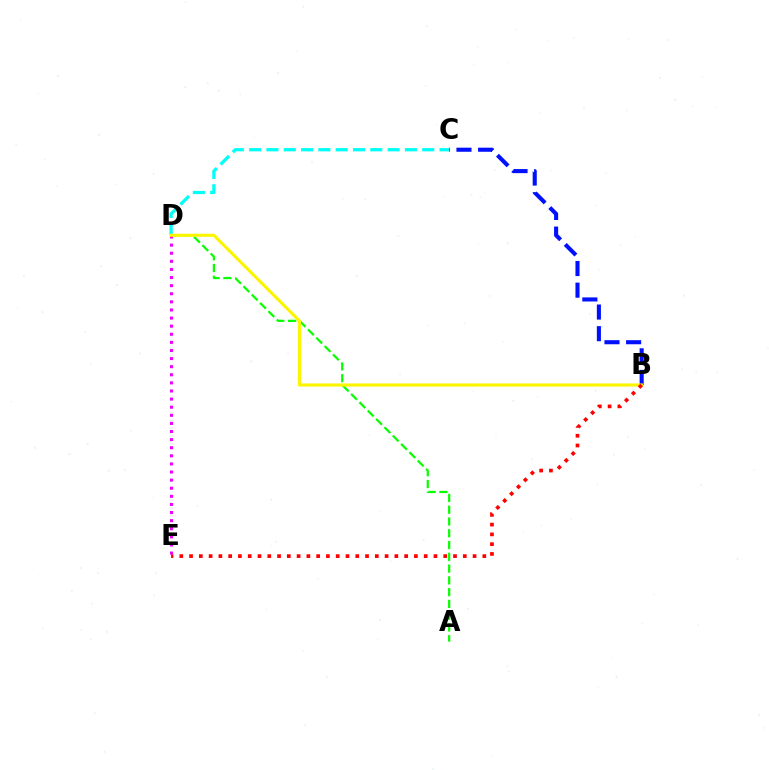{('B', 'C'): [{'color': '#0010ff', 'line_style': 'dashed', 'thickness': 2.94}], ('C', 'D'): [{'color': '#00fff6', 'line_style': 'dashed', 'thickness': 2.35}], ('A', 'D'): [{'color': '#08ff00', 'line_style': 'dashed', 'thickness': 1.6}], ('D', 'E'): [{'color': '#ee00ff', 'line_style': 'dotted', 'thickness': 2.2}], ('B', 'D'): [{'color': '#fcf500', 'line_style': 'solid', 'thickness': 2.24}], ('B', 'E'): [{'color': '#ff0000', 'line_style': 'dotted', 'thickness': 2.66}]}